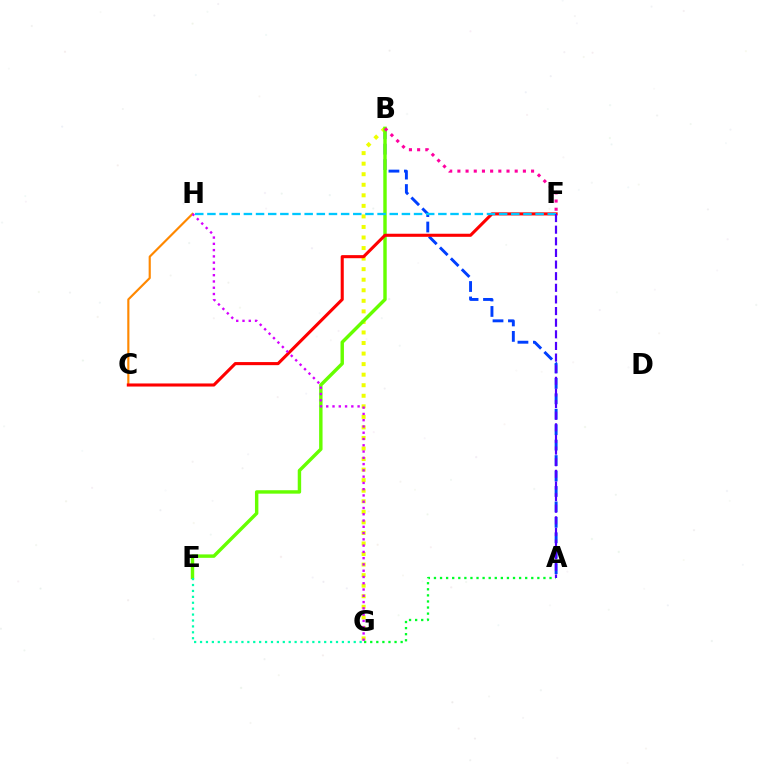{('A', 'B'): [{'color': '#003fff', 'line_style': 'dashed', 'thickness': 2.1}], ('B', 'G'): [{'color': '#eeff00', 'line_style': 'dotted', 'thickness': 2.87}], ('A', 'G'): [{'color': '#00ff27', 'line_style': 'dotted', 'thickness': 1.65}], ('C', 'H'): [{'color': '#ff8800', 'line_style': 'solid', 'thickness': 1.55}], ('B', 'E'): [{'color': '#66ff00', 'line_style': 'solid', 'thickness': 2.47}], ('B', 'F'): [{'color': '#ff00a0', 'line_style': 'dotted', 'thickness': 2.22}], ('E', 'G'): [{'color': '#00ffaf', 'line_style': 'dotted', 'thickness': 1.61}], ('C', 'F'): [{'color': '#ff0000', 'line_style': 'solid', 'thickness': 2.22}], ('F', 'H'): [{'color': '#00c7ff', 'line_style': 'dashed', 'thickness': 1.65}], ('G', 'H'): [{'color': '#d600ff', 'line_style': 'dotted', 'thickness': 1.7}], ('A', 'F'): [{'color': '#4f00ff', 'line_style': 'dashed', 'thickness': 1.58}]}